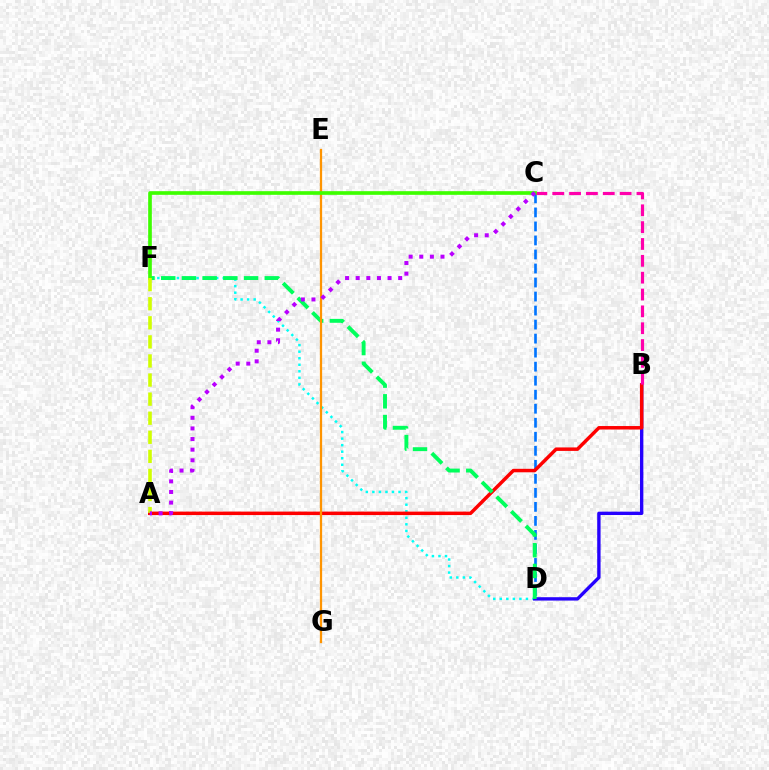{('C', 'D'): [{'color': '#0074ff', 'line_style': 'dashed', 'thickness': 1.9}], ('D', 'F'): [{'color': '#00fff6', 'line_style': 'dotted', 'thickness': 1.78}, {'color': '#00ff5c', 'line_style': 'dashed', 'thickness': 2.81}], ('B', 'D'): [{'color': '#2500ff', 'line_style': 'solid', 'thickness': 2.42}], ('A', 'B'): [{'color': '#ff0000', 'line_style': 'solid', 'thickness': 2.5}], ('E', 'G'): [{'color': '#ff9400', 'line_style': 'solid', 'thickness': 1.63}], ('B', 'C'): [{'color': '#ff00ac', 'line_style': 'dashed', 'thickness': 2.29}], ('C', 'F'): [{'color': '#3dff00', 'line_style': 'solid', 'thickness': 2.64}], ('A', 'F'): [{'color': '#d1ff00', 'line_style': 'dashed', 'thickness': 2.59}], ('A', 'C'): [{'color': '#b900ff', 'line_style': 'dotted', 'thickness': 2.88}]}